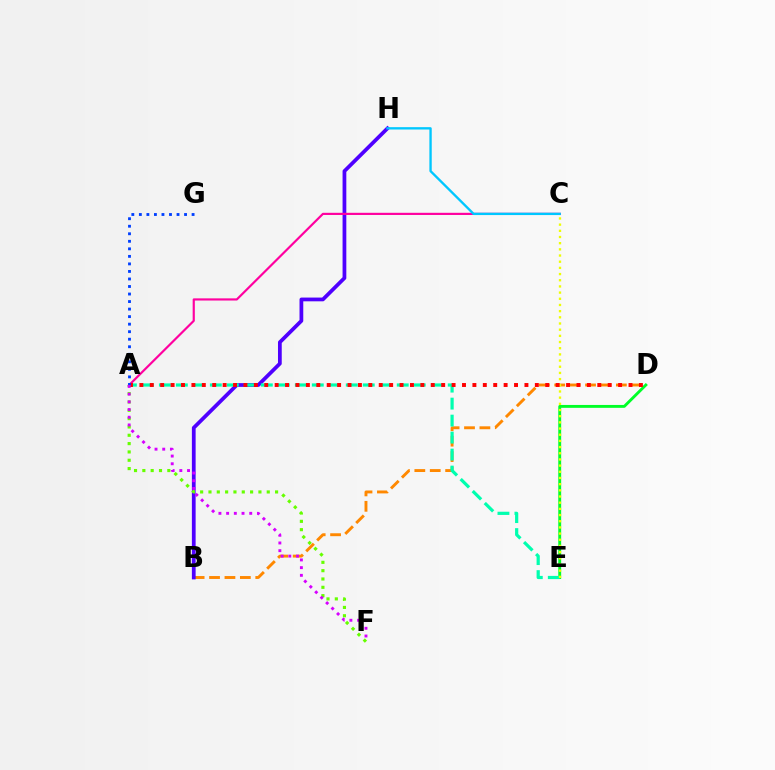{('B', 'D'): [{'color': '#ff8800', 'line_style': 'dashed', 'thickness': 2.09}], ('B', 'H'): [{'color': '#4f00ff', 'line_style': 'solid', 'thickness': 2.7}], ('A', 'F'): [{'color': '#66ff00', 'line_style': 'dotted', 'thickness': 2.26}, {'color': '#d600ff', 'line_style': 'dotted', 'thickness': 2.09}], ('D', 'E'): [{'color': '#00ff27', 'line_style': 'solid', 'thickness': 2.07}], ('A', 'C'): [{'color': '#ff00a0', 'line_style': 'solid', 'thickness': 1.57}], ('A', 'E'): [{'color': '#00ffaf', 'line_style': 'dashed', 'thickness': 2.31}], ('C', 'E'): [{'color': '#eeff00', 'line_style': 'dotted', 'thickness': 1.68}], ('C', 'H'): [{'color': '#00c7ff', 'line_style': 'solid', 'thickness': 1.69}], ('A', 'D'): [{'color': '#ff0000', 'line_style': 'dotted', 'thickness': 2.83}], ('A', 'G'): [{'color': '#003fff', 'line_style': 'dotted', 'thickness': 2.05}]}